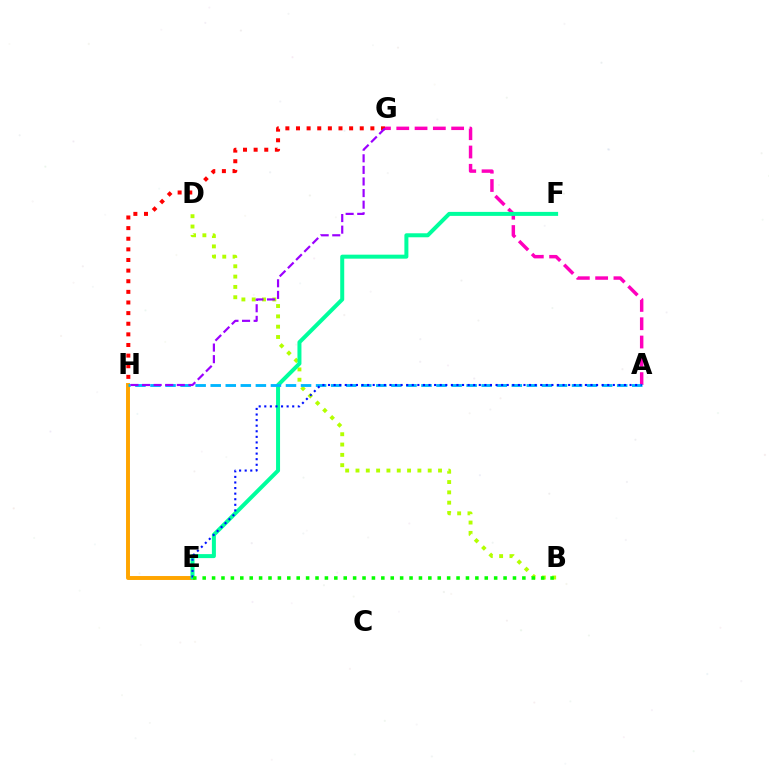{('B', 'D'): [{'color': '#b3ff00', 'line_style': 'dotted', 'thickness': 2.8}], ('A', 'G'): [{'color': '#ff00bd', 'line_style': 'dashed', 'thickness': 2.49}], ('E', 'H'): [{'color': '#ffa500', 'line_style': 'solid', 'thickness': 2.83}], ('G', 'H'): [{'color': '#ff0000', 'line_style': 'dotted', 'thickness': 2.89}, {'color': '#9b00ff', 'line_style': 'dashed', 'thickness': 1.57}], ('E', 'F'): [{'color': '#00ff9d', 'line_style': 'solid', 'thickness': 2.88}], ('A', 'H'): [{'color': '#00b5ff', 'line_style': 'dashed', 'thickness': 2.05}], ('A', 'E'): [{'color': '#0010ff', 'line_style': 'dotted', 'thickness': 1.52}], ('B', 'E'): [{'color': '#08ff00', 'line_style': 'dotted', 'thickness': 2.55}]}